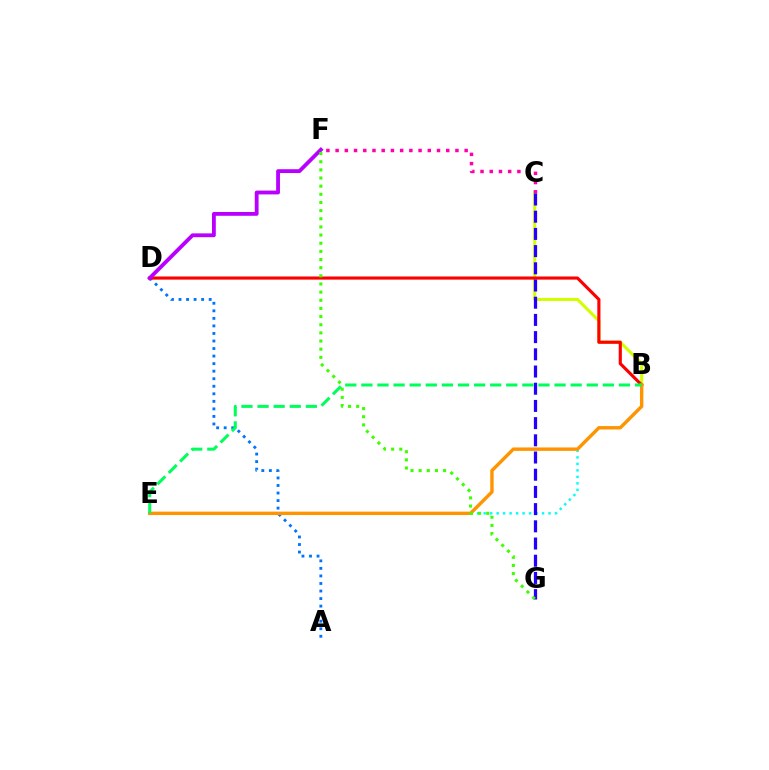{('A', 'D'): [{'color': '#0074ff', 'line_style': 'dotted', 'thickness': 2.05}], ('B', 'E'): [{'color': '#00fff6', 'line_style': 'dotted', 'thickness': 1.76}, {'color': '#ff9400', 'line_style': 'solid', 'thickness': 2.45}, {'color': '#00ff5c', 'line_style': 'dashed', 'thickness': 2.19}], ('B', 'C'): [{'color': '#d1ff00', 'line_style': 'solid', 'thickness': 2.21}], ('C', 'F'): [{'color': '#ff00ac', 'line_style': 'dotted', 'thickness': 2.5}], ('B', 'D'): [{'color': '#ff0000', 'line_style': 'solid', 'thickness': 2.25}], ('D', 'F'): [{'color': '#b900ff', 'line_style': 'solid', 'thickness': 2.75}], ('C', 'G'): [{'color': '#2500ff', 'line_style': 'dashed', 'thickness': 2.34}], ('F', 'G'): [{'color': '#3dff00', 'line_style': 'dotted', 'thickness': 2.21}]}